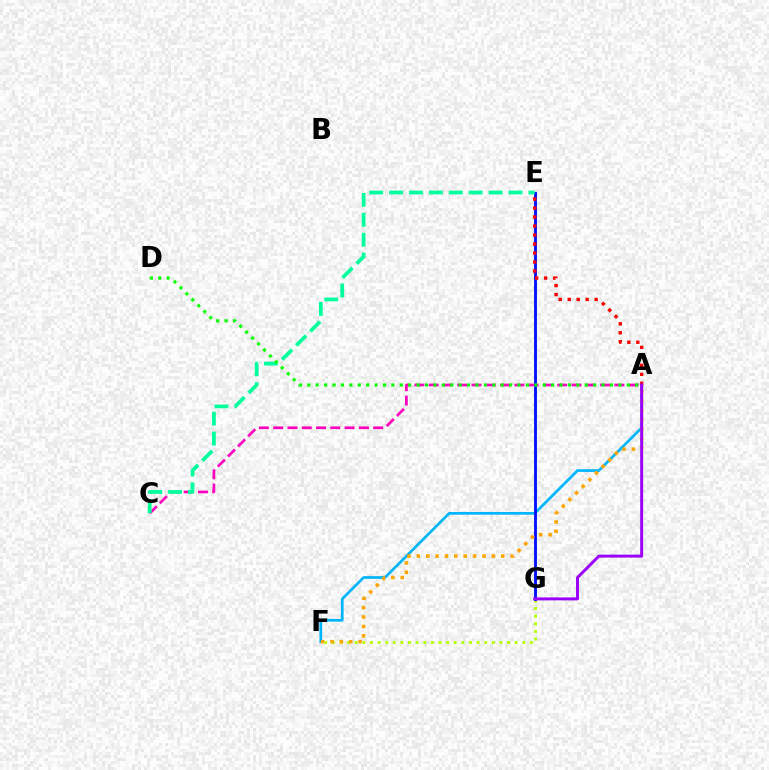{('A', 'C'): [{'color': '#ff00bd', 'line_style': 'dashed', 'thickness': 1.94}], ('F', 'G'): [{'color': '#b3ff00', 'line_style': 'dotted', 'thickness': 2.07}], ('A', 'F'): [{'color': '#00b5ff', 'line_style': 'solid', 'thickness': 1.96}, {'color': '#ffa500', 'line_style': 'dotted', 'thickness': 2.55}], ('E', 'G'): [{'color': '#0010ff', 'line_style': 'solid', 'thickness': 2.06}], ('C', 'E'): [{'color': '#00ff9d', 'line_style': 'dashed', 'thickness': 2.7}], ('A', 'E'): [{'color': '#ff0000', 'line_style': 'dotted', 'thickness': 2.44}], ('A', 'G'): [{'color': '#9b00ff', 'line_style': 'solid', 'thickness': 2.13}], ('A', 'D'): [{'color': '#08ff00', 'line_style': 'dotted', 'thickness': 2.28}]}